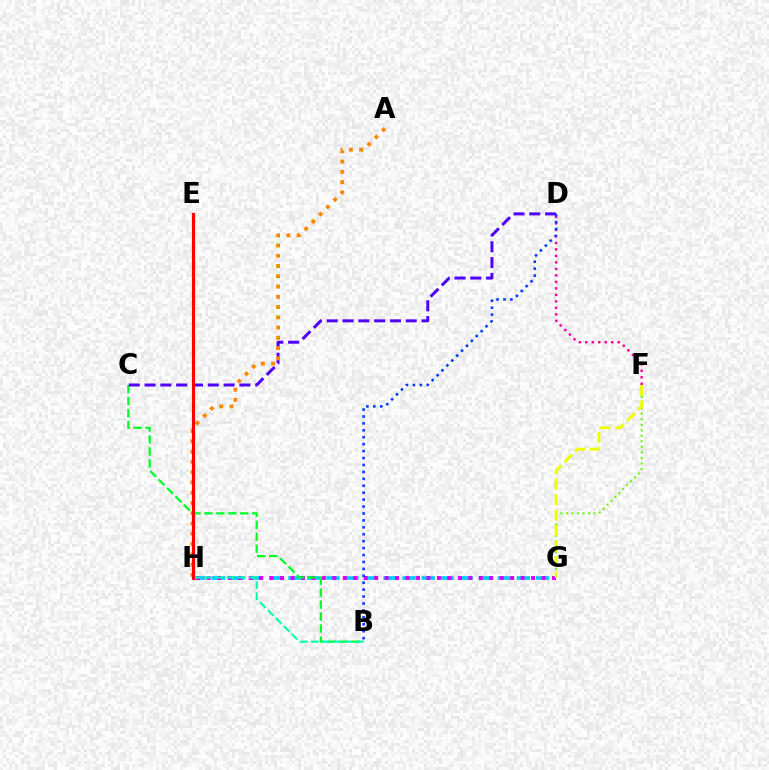{('G', 'H'): [{'color': '#00c7ff', 'line_style': 'dashed', 'thickness': 2.59}, {'color': '#d600ff', 'line_style': 'dotted', 'thickness': 2.84}], ('D', 'F'): [{'color': '#ff00a0', 'line_style': 'dotted', 'thickness': 1.76}], ('F', 'G'): [{'color': '#66ff00', 'line_style': 'dotted', 'thickness': 1.5}, {'color': '#eeff00', 'line_style': 'dashed', 'thickness': 2.1}], ('B', 'C'): [{'color': '#00ff27', 'line_style': 'dashed', 'thickness': 1.62}], ('B', 'D'): [{'color': '#003fff', 'line_style': 'dotted', 'thickness': 1.88}], ('C', 'D'): [{'color': '#4f00ff', 'line_style': 'dashed', 'thickness': 2.15}], ('A', 'H'): [{'color': '#ff8800', 'line_style': 'dotted', 'thickness': 2.79}], ('B', 'H'): [{'color': '#00ffaf', 'line_style': 'dashed', 'thickness': 1.52}], ('E', 'H'): [{'color': '#ff0000', 'line_style': 'solid', 'thickness': 2.27}]}